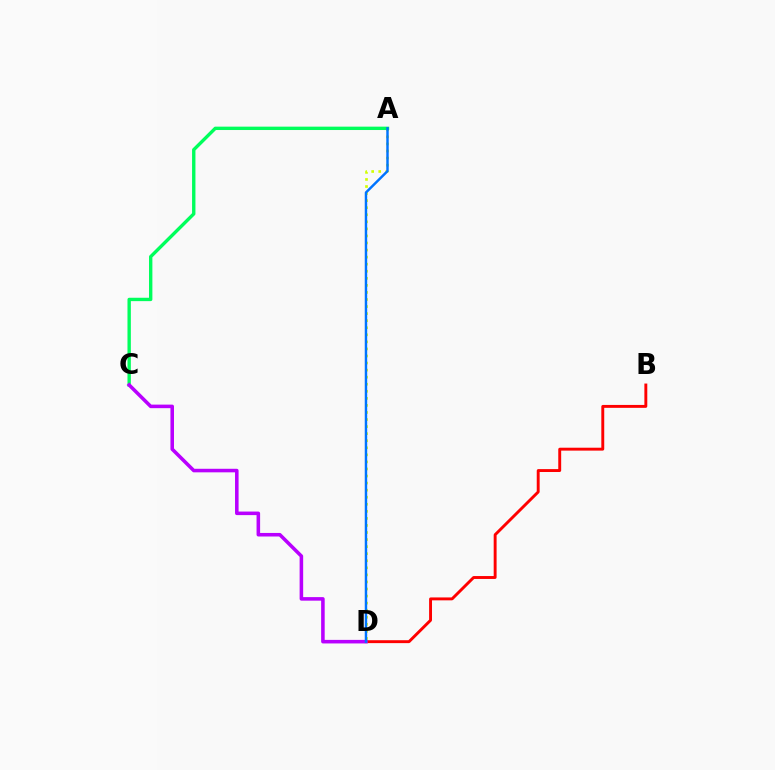{('A', 'D'): [{'color': '#d1ff00', 'line_style': 'dotted', 'thickness': 1.92}, {'color': '#0074ff', 'line_style': 'solid', 'thickness': 1.76}], ('B', 'D'): [{'color': '#ff0000', 'line_style': 'solid', 'thickness': 2.09}], ('A', 'C'): [{'color': '#00ff5c', 'line_style': 'solid', 'thickness': 2.43}], ('C', 'D'): [{'color': '#b900ff', 'line_style': 'solid', 'thickness': 2.56}]}